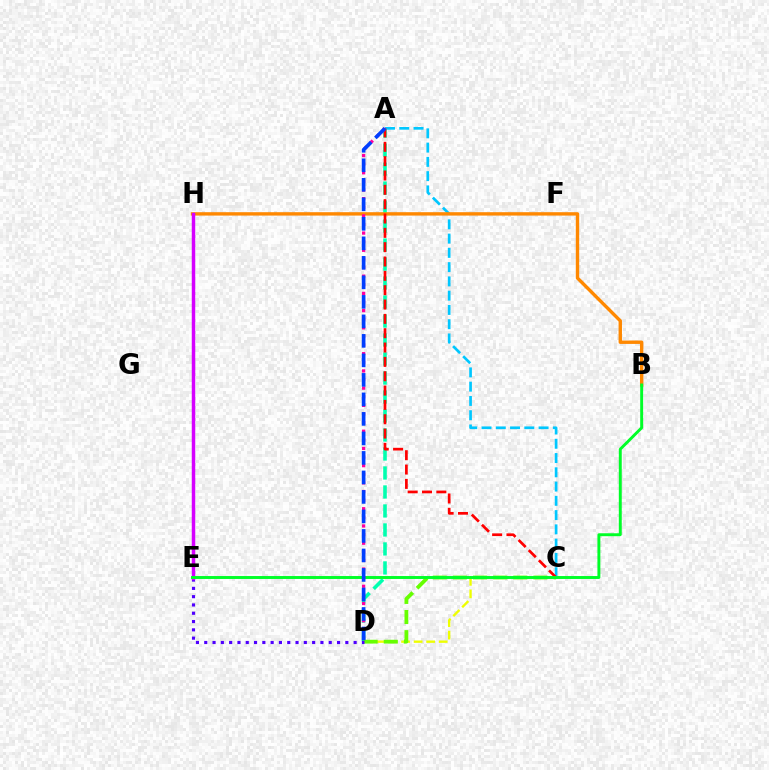{('A', 'D'): [{'color': '#00ffaf', 'line_style': 'dashed', 'thickness': 2.58}, {'color': '#ff00a0', 'line_style': 'dotted', 'thickness': 2.34}, {'color': '#003fff', 'line_style': 'dashed', 'thickness': 2.65}], ('C', 'D'): [{'color': '#eeff00', 'line_style': 'dashed', 'thickness': 1.7}, {'color': '#66ff00', 'line_style': 'dashed', 'thickness': 2.73}], ('A', 'C'): [{'color': '#00c7ff', 'line_style': 'dashed', 'thickness': 1.94}, {'color': '#ff0000', 'line_style': 'dashed', 'thickness': 1.95}], ('B', 'H'): [{'color': '#ff8800', 'line_style': 'solid', 'thickness': 2.44}], ('D', 'E'): [{'color': '#4f00ff', 'line_style': 'dotted', 'thickness': 2.25}], ('E', 'H'): [{'color': '#d600ff', 'line_style': 'solid', 'thickness': 2.49}], ('B', 'E'): [{'color': '#00ff27', 'line_style': 'solid', 'thickness': 2.11}]}